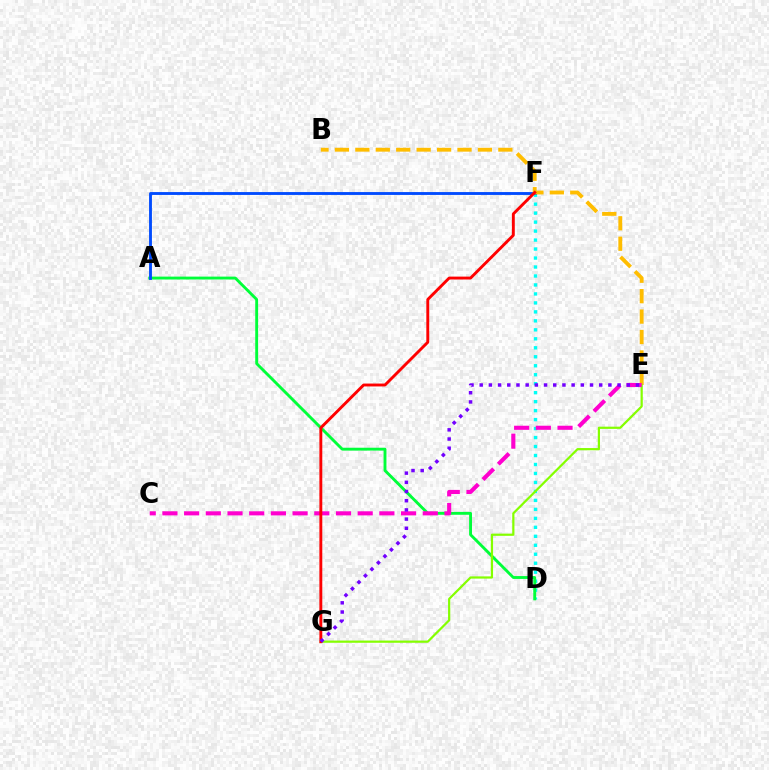{('D', 'F'): [{'color': '#00fff6', 'line_style': 'dotted', 'thickness': 2.44}], ('A', 'D'): [{'color': '#00ff39', 'line_style': 'solid', 'thickness': 2.07}], ('A', 'F'): [{'color': '#004bff', 'line_style': 'solid', 'thickness': 2.06}], ('B', 'E'): [{'color': '#ffbd00', 'line_style': 'dashed', 'thickness': 2.78}], ('E', 'G'): [{'color': '#84ff00', 'line_style': 'solid', 'thickness': 1.6}, {'color': '#7200ff', 'line_style': 'dotted', 'thickness': 2.5}], ('C', 'E'): [{'color': '#ff00cf', 'line_style': 'dashed', 'thickness': 2.95}], ('F', 'G'): [{'color': '#ff0000', 'line_style': 'solid', 'thickness': 2.08}]}